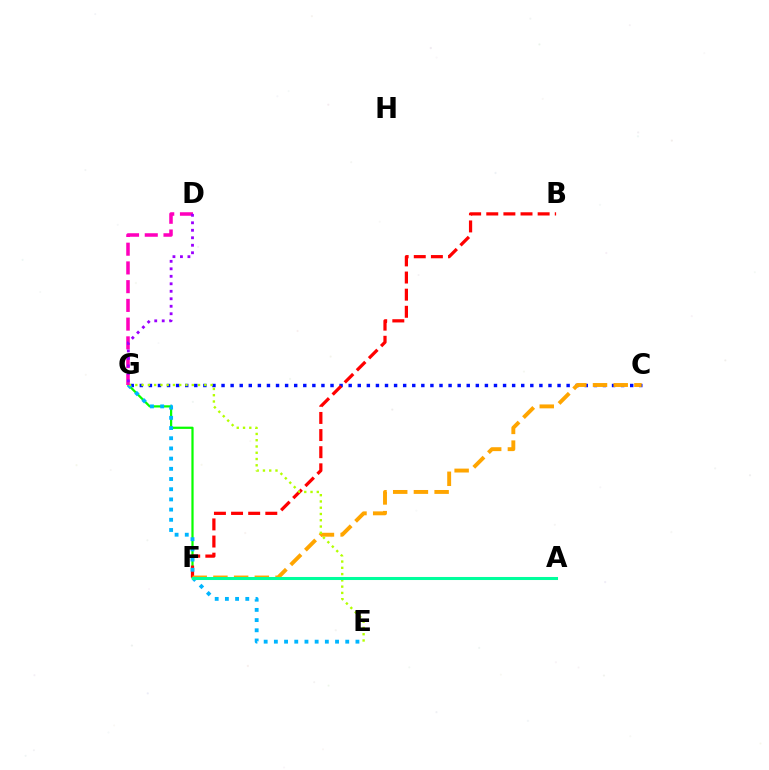{('C', 'G'): [{'color': '#0010ff', 'line_style': 'dotted', 'thickness': 2.47}], ('F', 'G'): [{'color': '#08ff00', 'line_style': 'solid', 'thickness': 1.61}], ('B', 'F'): [{'color': '#ff0000', 'line_style': 'dashed', 'thickness': 2.33}], ('C', 'F'): [{'color': '#ffa500', 'line_style': 'dashed', 'thickness': 2.81}], ('E', 'G'): [{'color': '#00b5ff', 'line_style': 'dotted', 'thickness': 2.77}, {'color': '#b3ff00', 'line_style': 'dotted', 'thickness': 1.7}], ('D', 'G'): [{'color': '#ff00bd', 'line_style': 'dashed', 'thickness': 2.54}, {'color': '#9b00ff', 'line_style': 'dotted', 'thickness': 2.03}], ('A', 'F'): [{'color': '#00ff9d', 'line_style': 'solid', 'thickness': 2.2}]}